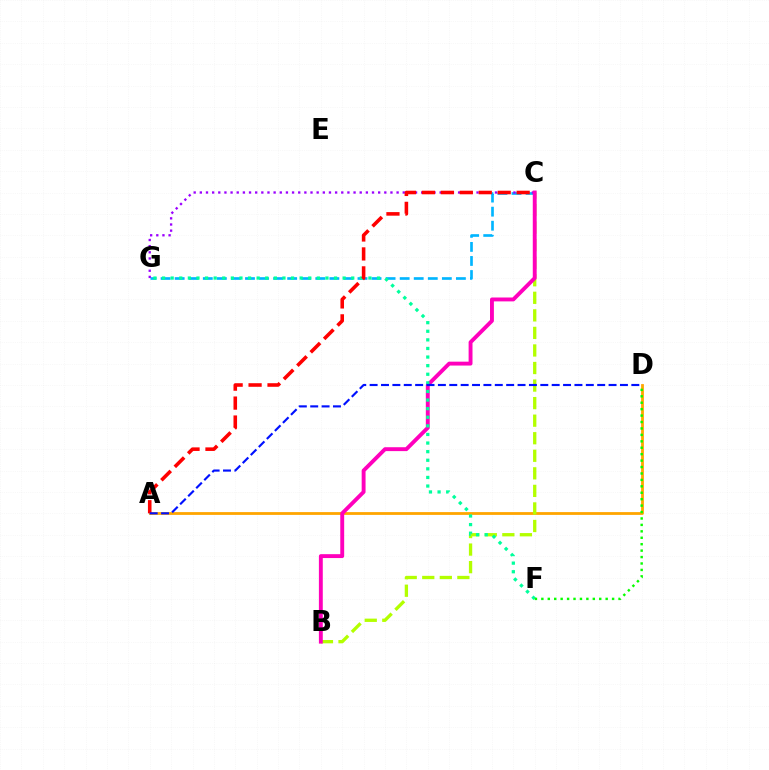{('A', 'D'): [{'color': '#ffa500', 'line_style': 'solid', 'thickness': 2.01}, {'color': '#0010ff', 'line_style': 'dashed', 'thickness': 1.55}], ('C', 'G'): [{'color': '#00b5ff', 'line_style': 'dashed', 'thickness': 1.91}, {'color': '#9b00ff', 'line_style': 'dotted', 'thickness': 1.67}], ('B', 'C'): [{'color': '#b3ff00', 'line_style': 'dashed', 'thickness': 2.38}, {'color': '#ff00bd', 'line_style': 'solid', 'thickness': 2.8}], ('F', 'G'): [{'color': '#00ff9d', 'line_style': 'dotted', 'thickness': 2.34}], ('D', 'F'): [{'color': '#08ff00', 'line_style': 'dotted', 'thickness': 1.75}], ('A', 'C'): [{'color': '#ff0000', 'line_style': 'dashed', 'thickness': 2.57}]}